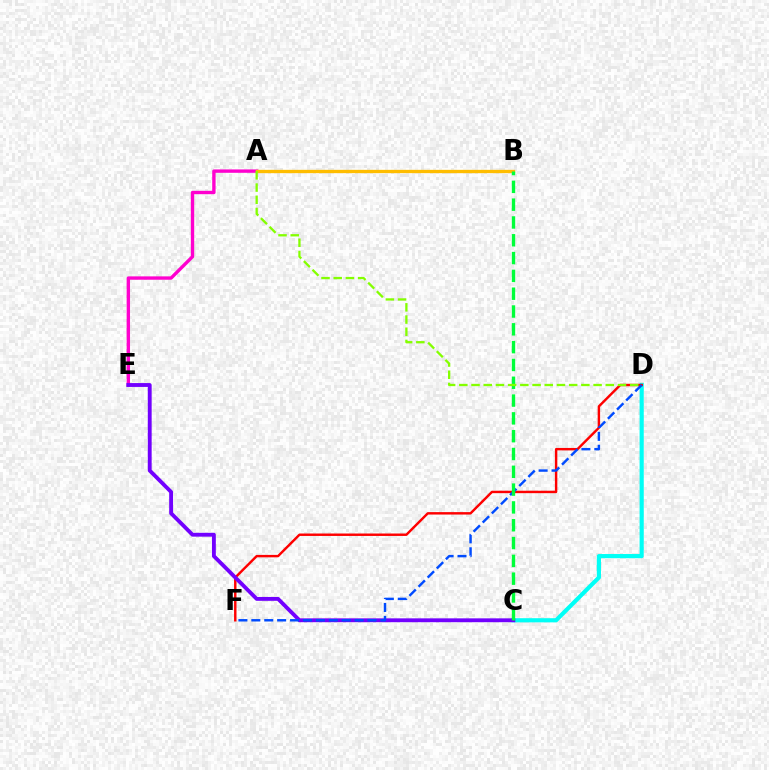{('C', 'D'): [{'color': '#00fff6', 'line_style': 'solid', 'thickness': 2.99}], ('D', 'F'): [{'color': '#ff0000', 'line_style': 'solid', 'thickness': 1.75}, {'color': '#004bff', 'line_style': 'dashed', 'thickness': 1.75}], ('A', 'E'): [{'color': '#ff00cf', 'line_style': 'solid', 'thickness': 2.43}], ('C', 'E'): [{'color': '#7200ff', 'line_style': 'solid', 'thickness': 2.78}], ('A', 'B'): [{'color': '#ffbd00', 'line_style': 'solid', 'thickness': 2.39}], ('B', 'C'): [{'color': '#00ff39', 'line_style': 'dashed', 'thickness': 2.42}], ('A', 'D'): [{'color': '#84ff00', 'line_style': 'dashed', 'thickness': 1.66}]}